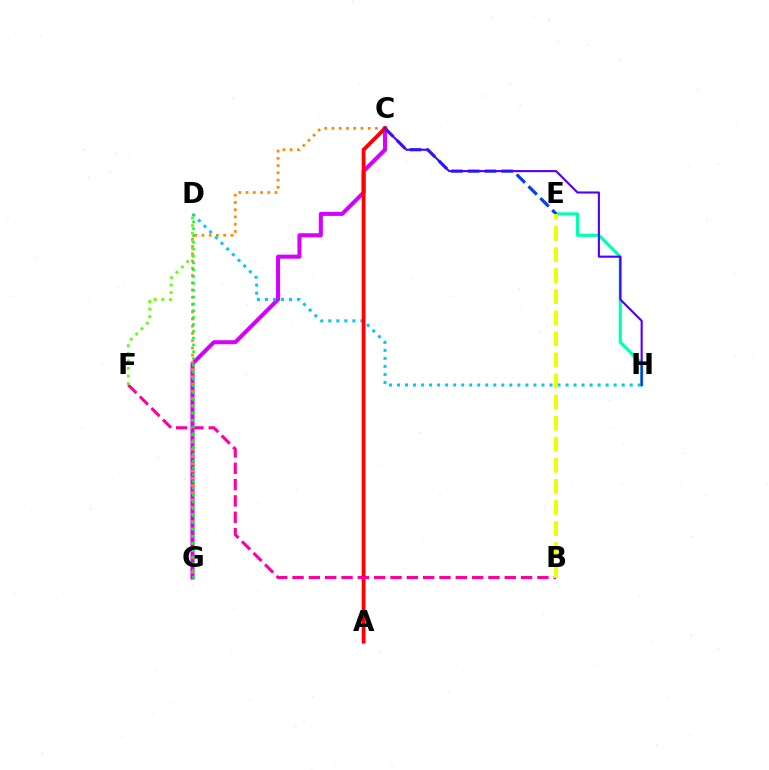{('C', 'G'): [{'color': '#d600ff', 'line_style': 'solid', 'thickness': 2.91}, {'color': '#ff8800', 'line_style': 'dotted', 'thickness': 1.97}], ('E', 'H'): [{'color': '#00ffaf', 'line_style': 'solid', 'thickness': 2.26}], ('C', 'E'): [{'color': '#003fff', 'line_style': 'dashed', 'thickness': 2.28}], ('D', 'H'): [{'color': '#00c7ff', 'line_style': 'dotted', 'thickness': 2.18}], ('A', 'C'): [{'color': '#ff0000', 'line_style': 'solid', 'thickness': 2.74}], ('B', 'F'): [{'color': '#ff00a0', 'line_style': 'dashed', 'thickness': 2.22}], ('D', 'G'): [{'color': '#00ff27', 'line_style': 'dotted', 'thickness': 1.86}], ('D', 'F'): [{'color': '#66ff00', 'line_style': 'dotted', 'thickness': 2.06}], ('B', 'E'): [{'color': '#eeff00', 'line_style': 'dashed', 'thickness': 2.86}], ('C', 'H'): [{'color': '#4f00ff', 'line_style': 'solid', 'thickness': 1.52}]}